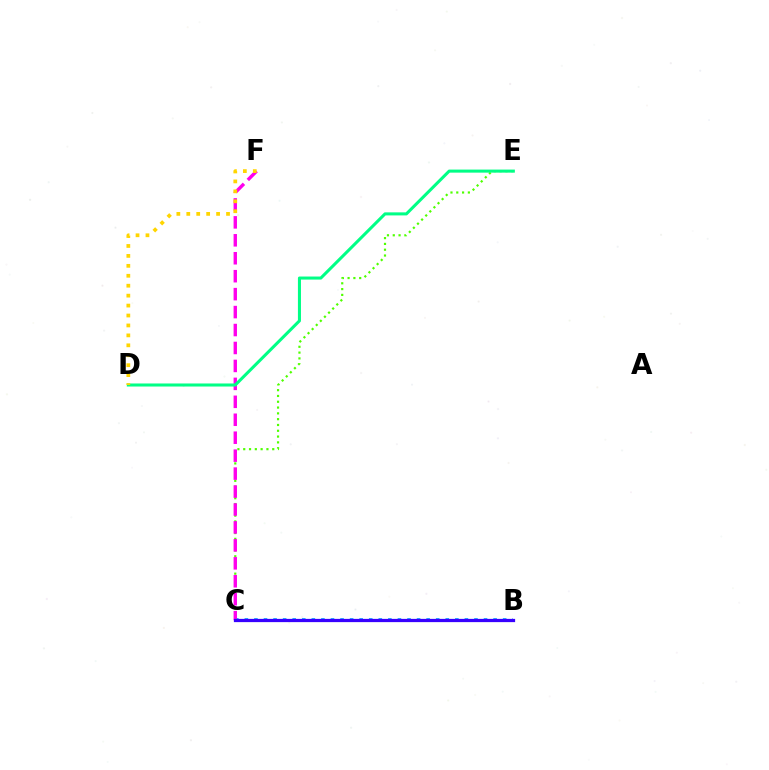{('B', 'C'): [{'color': '#009eff', 'line_style': 'dotted', 'thickness': 2.6}, {'color': '#ff0000', 'line_style': 'solid', 'thickness': 2.13}, {'color': '#3700ff', 'line_style': 'solid', 'thickness': 2.34}], ('C', 'E'): [{'color': '#4fff00', 'line_style': 'dotted', 'thickness': 1.58}], ('C', 'F'): [{'color': '#ff00ed', 'line_style': 'dashed', 'thickness': 2.44}], ('D', 'E'): [{'color': '#00ff86', 'line_style': 'solid', 'thickness': 2.19}], ('D', 'F'): [{'color': '#ffd500', 'line_style': 'dotted', 'thickness': 2.7}]}